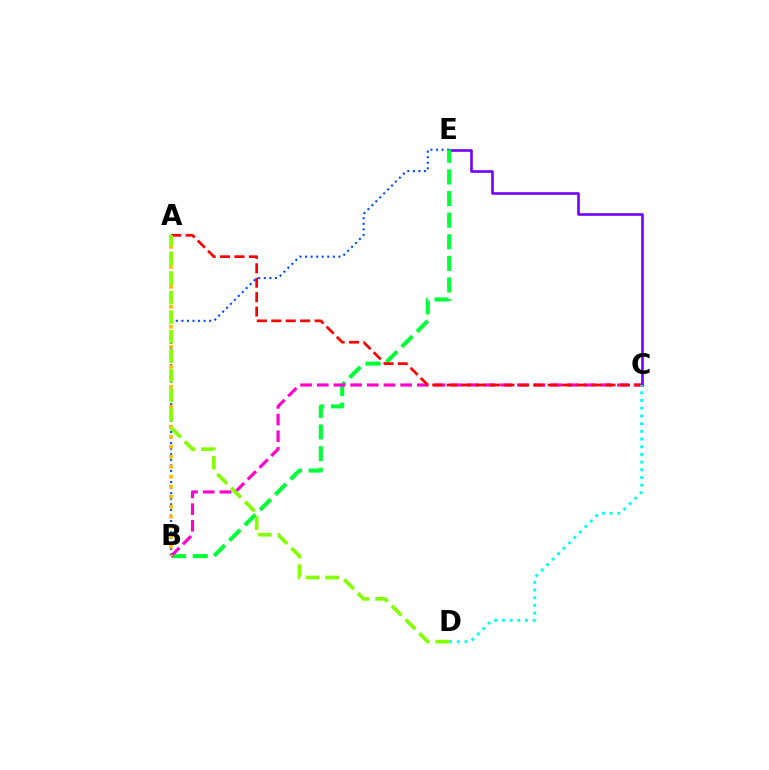{('C', 'E'): [{'color': '#7200ff', 'line_style': 'solid', 'thickness': 1.88}], ('B', 'E'): [{'color': '#004bff', 'line_style': 'dotted', 'thickness': 1.51}, {'color': '#00ff39', 'line_style': 'dashed', 'thickness': 2.94}], ('B', 'C'): [{'color': '#ff00cf', 'line_style': 'dashed', 'thickness': 2.27}], ('A', 'C'): [{'color': '#ff0000', 'line_style': 'dashed', 'thickness': 1.96}], ('C', 'D'): [{'color': '#00fff6', 'line_style': 'dotted', 'thickness': 2.09}], ('A', 'B'): [{'color': '#ffbd00', 'line_style': 'dotted', 'thickness': 2.71}], ('A', 'D'): [{'color': '#84ff00', 'line_style': 'dashed', 'thickness': 2.65}]}